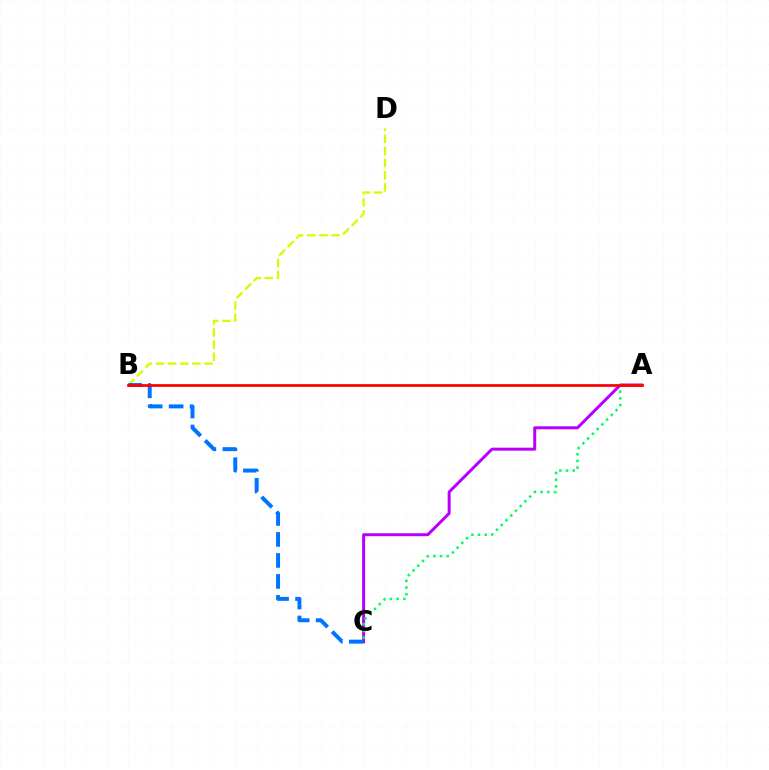{('B', 'D'): [{'color': '#d1ff00', 'line_style': 'dashed', 'thickness': 1.65}], ('A', 'C'): [{'color': '#b900ff', 'line_style': 'solid', 'thickness': 2.16}, {'color': '#00ff5c', 'line_style': 'dotted', 'thickness': 1.82}], ('B', 'C'): [{'color': '#0074ff', 'line_style': 'dashed', 'thickness': 2.85}], ('A', 'B'): [{'color': '#ff0000', 'line_style': 'solid', 'thickness': 1.96}]}